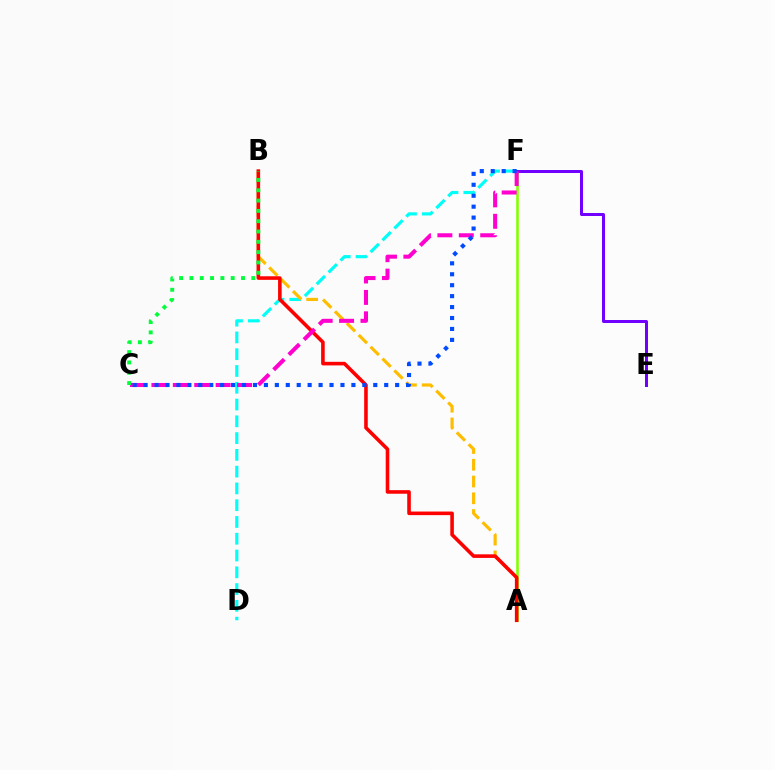{('A', 'F'): [{'color': '#84ff00', 'line_style': 'solid', 'thickness': 1.89}], ('D', 'F'): [{'color': '#00fff6', 'line_style': 'dashed', 'thickness': 2.28}], ('A', 'B'): [{'color': '#ffbd00', 'line_style': 'dashed', 'thickness': 2.28}, {'color': '#ff0000', 'line_style': 'solid', 'thickness': 2.58}], ('E', 'F'): [{'color': '#7200ff', 'line_style': 'solid', 'thickness': 2.15}], ('C', 'F'): [{'color': '#ff00cf', 'line_style': 'dashed', 'thickness': 2.91}, {'color': '#004bff', 'line_style': 'dotted', 'thickness': 2.97}], ('B', 'C'): [{'color': '#00ff39', 'line_style': 'dotted', 'thickness': 2.8}]}